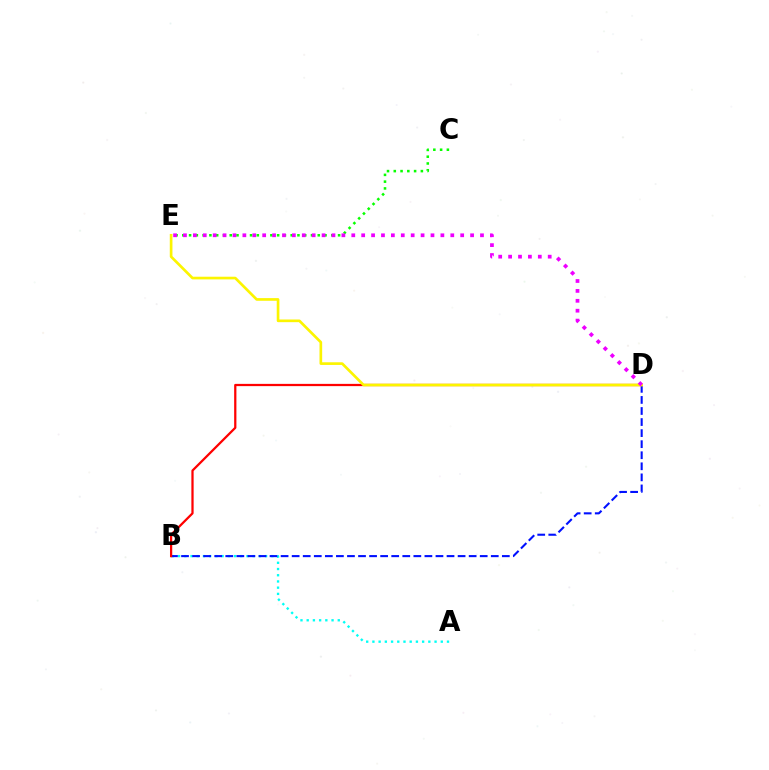{('A', 'B'): [{'color': '#00fff6', 'line_style': 'dotted', 'thickness': 1.69}], ('C', 'E'): [{'color': '#08ff00', 'line_style': 'dotted', 'thickness': 1.84}], ('B', 'D'): [{'color': '#0010ff', 'line_style': 'dashed', 'thickness': 1.5}, {'color': '#ff0000', 'line_style': 'solid', 'thickness': 1.62}], ('D', 'E'): [{'color': '#fcf500', 'line_style': 'solid', 'thickness': 1.92}, {'color': '#ee00ff', 'line_style': 'dotted', 'thickness': 2.69}]}